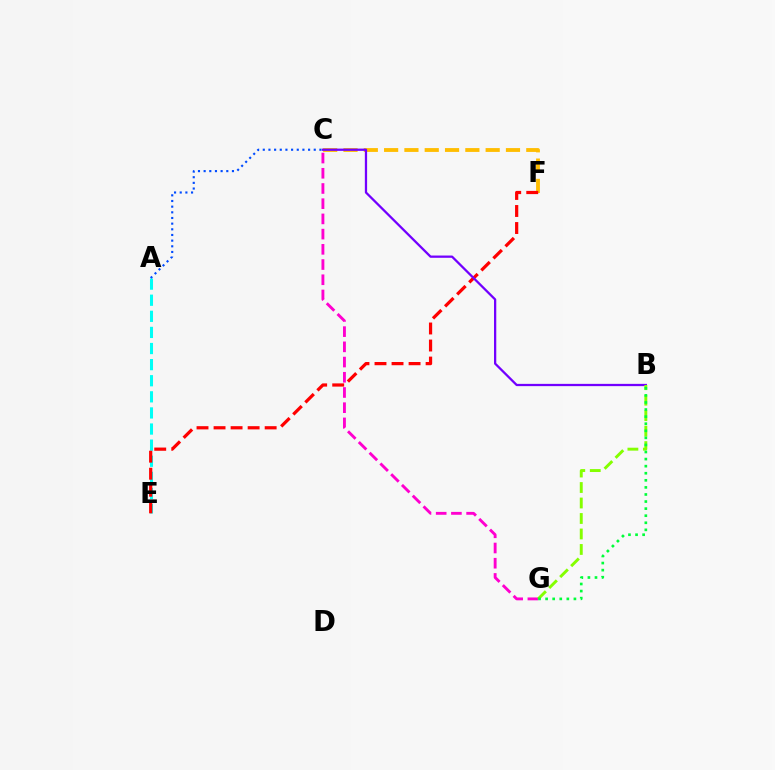{('C', 'F'): [{'color': '#ffbd00', 'line_style': 'dashed', 'thickness': 2.76}], ('A', 'E'): [{'color': '#00fff6', 'line_style': 'dashed', 'thickness': 2.19}], ('E', 'F'): [{'color': '#ff0000', 'line_style': 'dashed', 'thickness': 2.31}], ('B', 'C'): [{'color': '#7200ff', 'line_style': 'solid', 'thickness': 1.63}], ('C', 'G'): [{'color': '#ff00cf', 'line_style': 'dashed', 'thickness': 2.07}], ('A', 'C'): [{'color': '#004bff', 'line_style': 'dotted', 'thickness': 1.54}], ('B', 'G'): [{'color': '#84ff00', 'line_style': 'dashed', 'thickness': 2.1}, {'color': '#00ff39', 'line_style': 'dotted', 'thickness': 1.92}]}